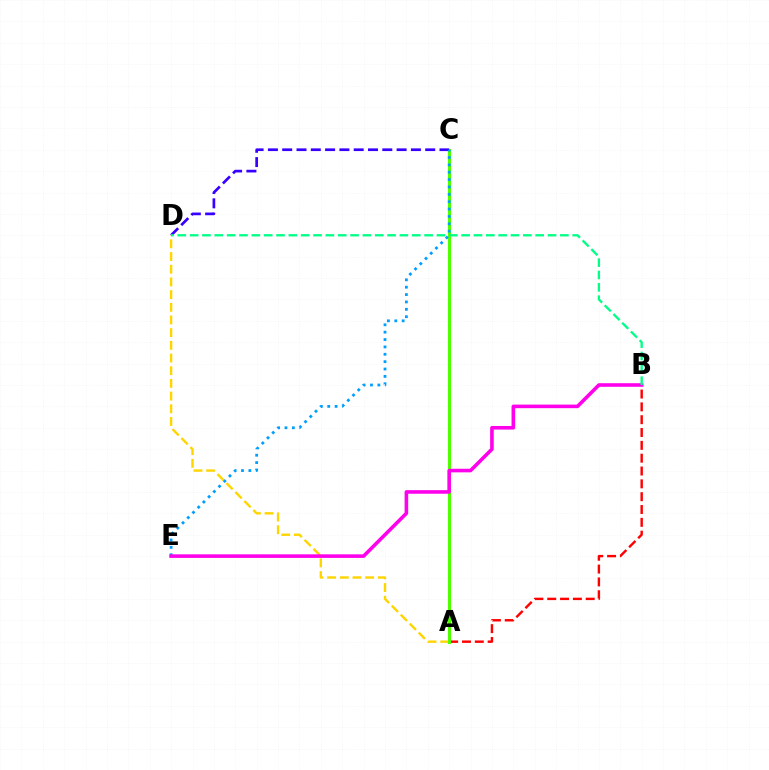{('A', 'B'): [{'color': '#ff0000', 'line_style': 'dashed', 'thickness': 1.74}], ('A', 'D'): [{'color': '#ffd500', 'line_style': 'dashed', 'thickness': 1.72}], ('A', 'C'): [{'color': '#4fff00', 'line_style': 'solid', 'thickness': 2.22}], ('C', 'D'): [{'color': '#3700ff', 'line_style': 'dashed', 'thickness': 1.94}], ('C', 'E'): [{'color': '#009eff', 'line_style': 'dotted', 'thickness': 2.0}], ('B', 'E'): [{'color': '#ff00ed', 'line_style': 'solid', 'thickness': 2.59}], ('B', 'D'): [{'color': '#00ff86', 'line_style': 'dashed', 'thickness': 1.68}]}